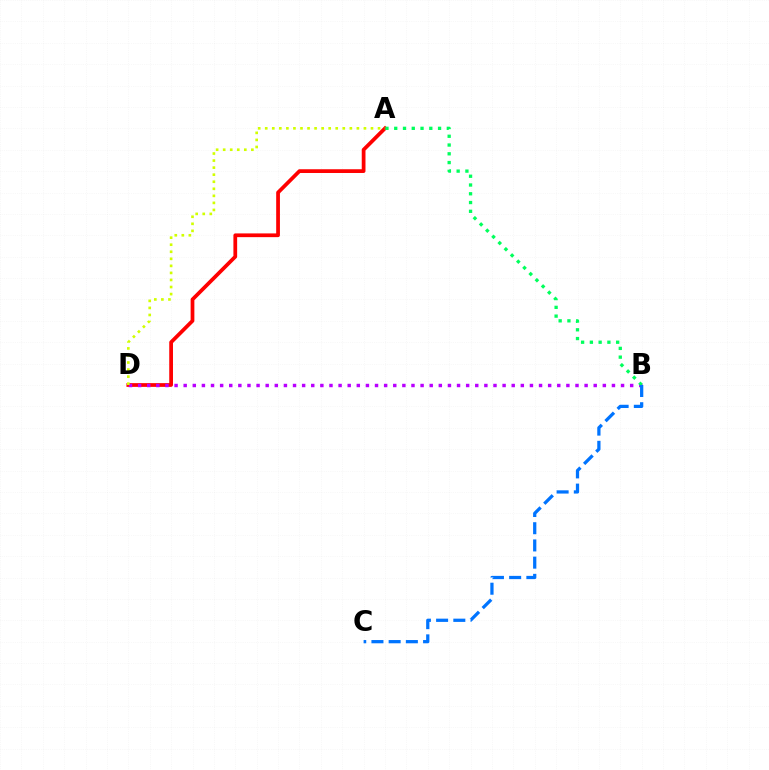{('A', 'D'): [{'color': '#ff0000', 'line_style': 'solid', 'thickness': 2.7}, {'color': '#d1ff00', 'line_style': 'dotted', 'thickness': 1.92}], ('B', 'D'): [{'color': '#b900ff', 'line_style': 'dotted', 'thickness': 2.48}], ('A', 'B'): [{'color': '#00ff5c', 'line_style': 'dotted', 'thickness': 2.38}], ('B', 'C'): [{'color': '#0074ff', 'line_style': 'dashed', 'thickness': 2.34}]}